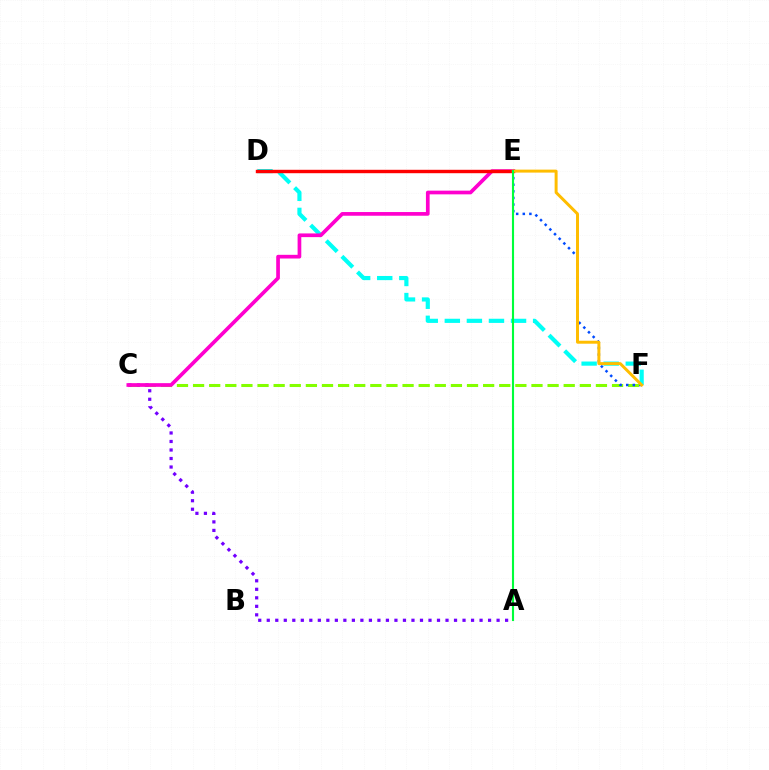{('C', 'F'): [{'color': '#84ff00', 'line_style': 'dashed', 'thickness': 2.19}], ('D', 'F'): [{'color': '#00fff6', 'line_style': 'dashed', 'thickness': 3.0}], ('A', 'C'): [{'color': '#7200ff', 'line_style': 'dotted', 'thickness': 2.31}], ('C', 'E'): [{'color': '#ff00cf', 'line_style': 'solid', 'thickness': 2.66}], ('E', 'F'): [{'color': '#004bff', 'line_style': 'dotted', 'thickness': 1.79}, {'color': '#ffbd00', 'line_style': 'solid', 'thickness': 2.14}], ('D', 'E'): [{'color': '#ff0000', 'line_style': 'solid', 'thickness': 2.46}], ('A', 'E'): [{'color': '#00ff39', 'line_style': 'solid', 'thickness': 1.53}]}